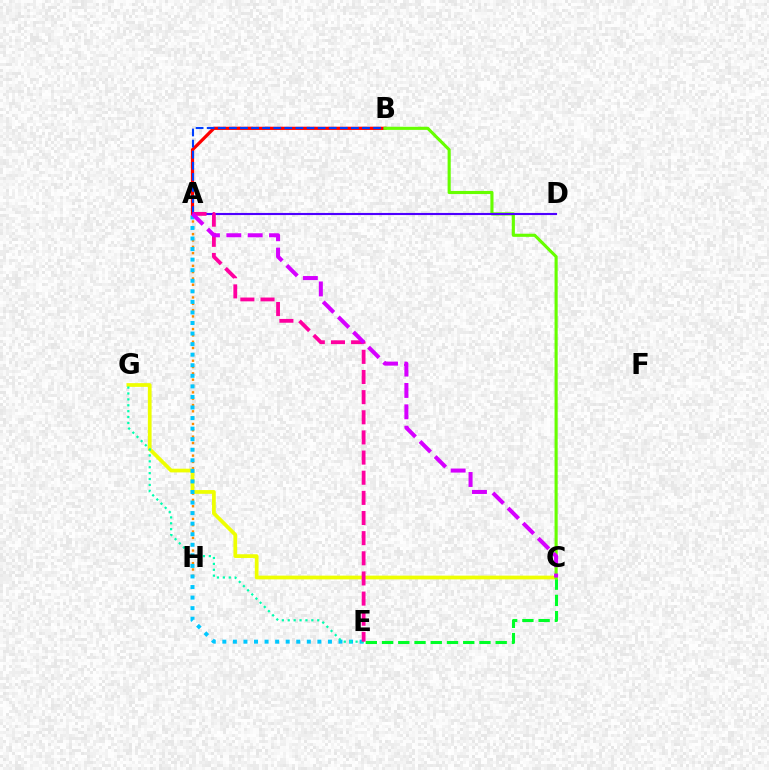{('A', 'B'): [{'color': '#ff0000', 'line_style': 'solid', 'thickness': 2.32}, {'color': '#003fff', 'line_style': 'dashed', 'thickness': 1.51}], ('C', 'E'): [{'color': '#00ff27', 'line_style': 'dashed', 'thickness': 2.21}], ('A', 'H'): [{'color': '#ff8800', 'line_style': 'dotted', 'thickness': 1.72}], ('C', 'G'): [{'color': '#eeff00', 'line_style': 'solid', 'thickness': 2.68}], ('B', 'C'): [{'color': '#66ff00', 'line_style': 'solid', 'thickness': 2.25}], ('A', 'E'): [{'color': '#00c7ff', 'line_style': 'dotted', 'thickness': 2.87}, {'color': '#ff00a0', 'line_style': 'dashed', 'thickness': 2.74}], ('E', 'G'): [{'color': '#00ffaf', 'line_style': 'dotted', 'thickness': 1.6}], ('A', 'D'): [{'color': '#4f00ff', 'line_style': 'solid', 'thickness': 1.53}], ('A', 'C'): [{'color': '#d600ff', 'line_style': 'dashed', 'thickness': 2.9}]}